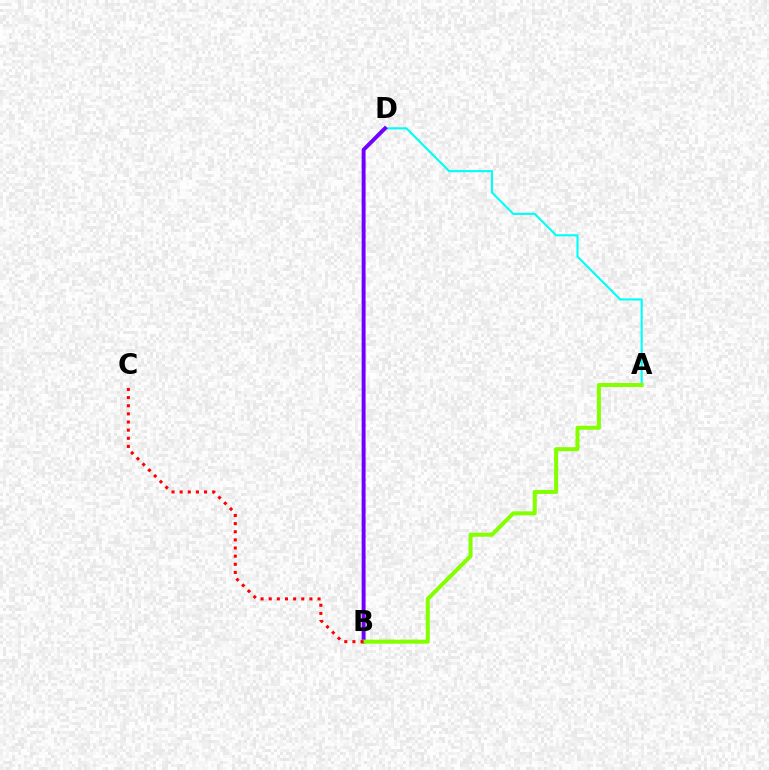{('A', 'D'): [{'color': '#00fff6', 'line_style': 'solid', 'thickness': 1.53}], ('B', 'D'): [{'color': '#7200ff', 'line_style': 'solid', 'thickness': 2.83}], ('A', 'B'): [{'color': '#84ff00', 'line_style': 'solid', 'thickness': 2.88}], ('B', 'C'): [{'color': '#ff0000', 'line_style': 'dotted', 'thickness': 2.21}]}